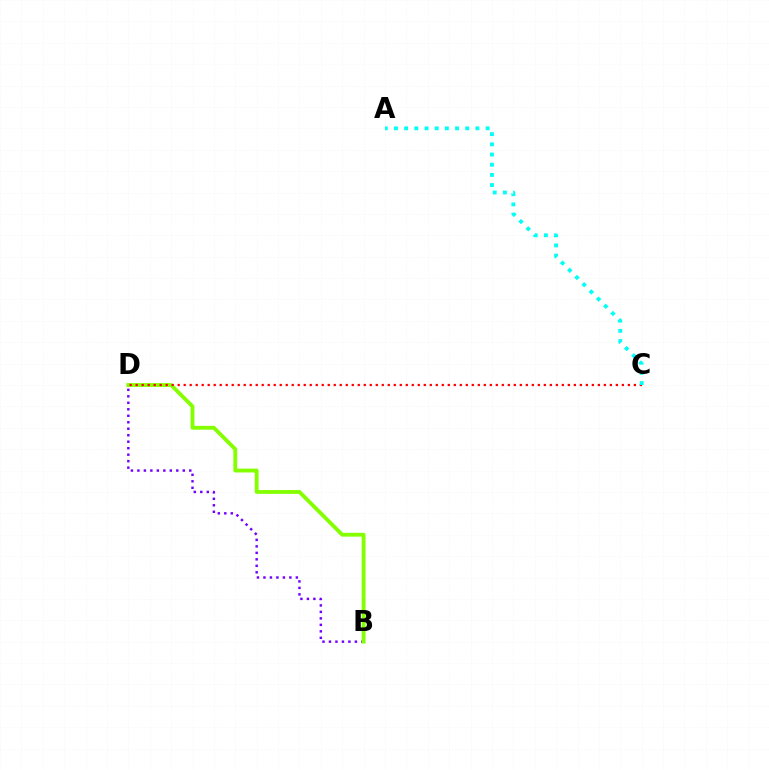{('B', 'D'): [{'color': '#7200ff', 'line_style': 'dotted', 'thickness': 1.76}, {'color': '#84ff00', 'line_style': 'solid', 'thickness': 2.76}], ('C', 'D'): [{'color': '#ff0000', 'line_style': 'dotted', 'thickness': 1.63}], ('A', 'C'): [{'color': '#00fff6', 'line_style': 'dotted', 'thickness': 2.77}]}